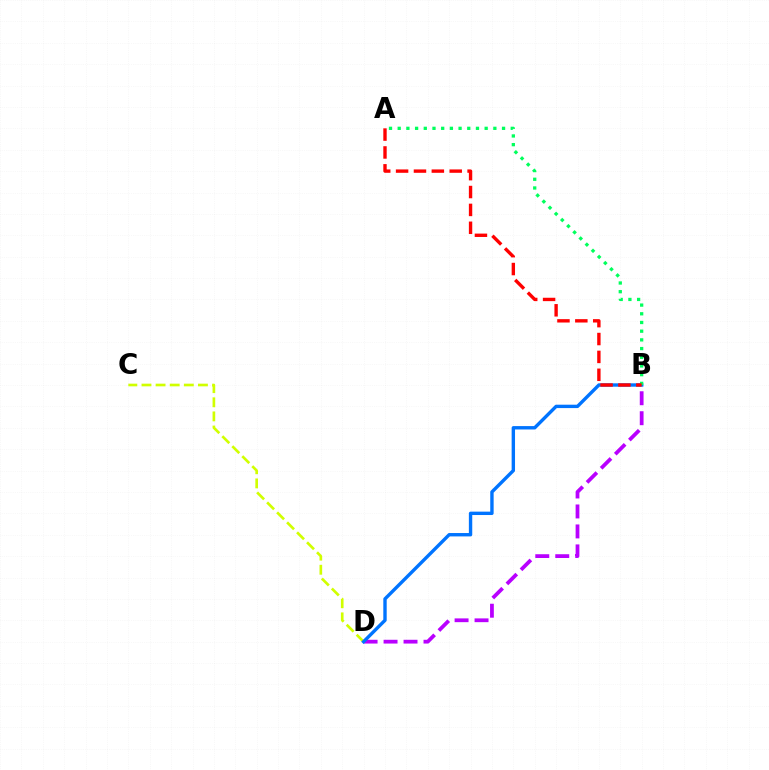{('B', 'D'): [{'color': '#b900ff', 'line_style': 'dashed', 'thickness': 2.71}, {'color': '#0074ff', 'line_style': 'solid', 'thickness': 2.44}], ('C', 'D'): [{'color': '#d1ff00', 'line_style': 'dashed', 'thickness': 1.92}], ('A', 'B'): [{'color': '#00ff5c', 'line_style': 'dotted', 'thickness': 2.36}, {'color': '#ff0000', 'line_style': 'dashed', 'thickness': 2.43}]}